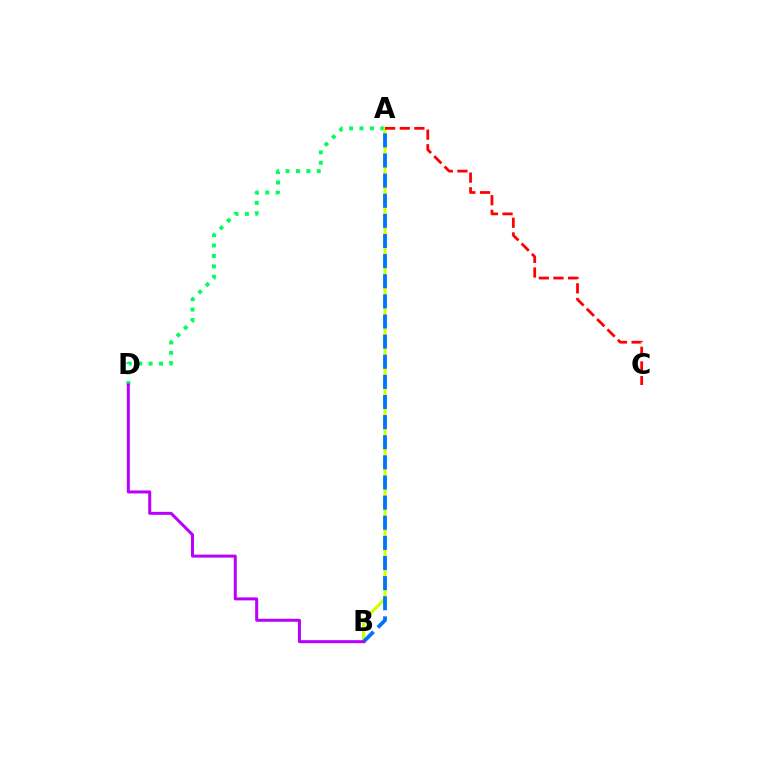{('A', 'D'): [{'color': '#00ff5c', 'line_style': 'dotted', 'thickness': 2.83}], ('A', 'B'): [{'color': '#d1ff00', 'line_style': 'solid', 'thickness': 2.23}, {'color': '#0074ff', 'line_style': 'dashed', 'thickness': 2.73}], ('A', 'C'): [{'color': '#ff0000', 'line_style': 'dashed', 'thickness': 1.99}], ('B', 'D'): [{'color': '#b900ff', 'line_style': 'solid', 'thickness': 2.16}]}